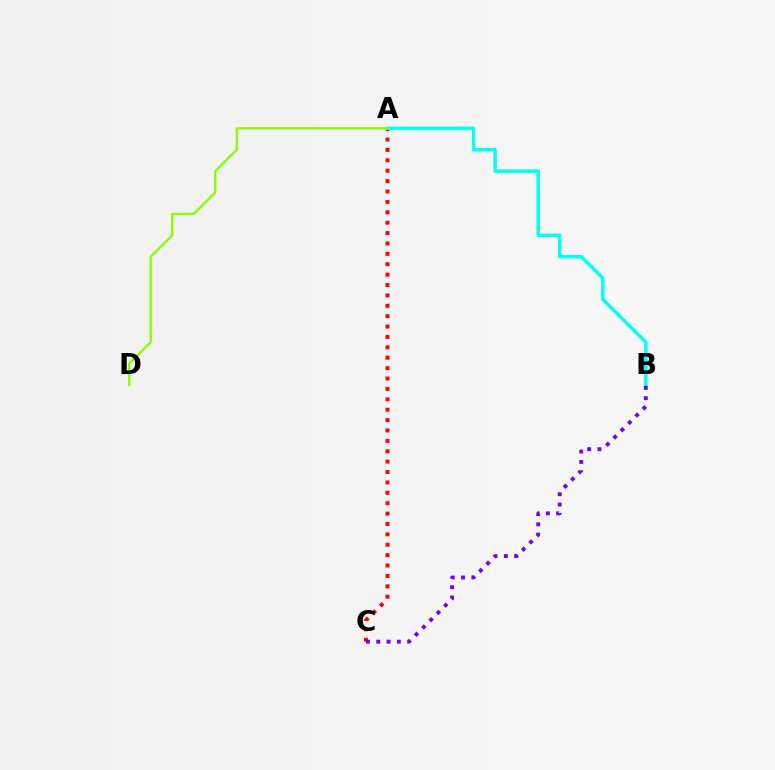{('A', 'C'): [{'color': '#ff0000', 'line_style': 'dotted', 'thickness': 2.82}], ('A', 'B'): [{'color': '#00fff6', 'line_style': 'solid', 'thickness': 2.46}], ('B', 'C'): [{'color': '#7200ff', 'line_style': 'dotted', 'thickness': 2.8}], ('A', 'D'): [{'color': '#84ff00', 'line_style': 'solid', 'thickness': 1.65}]}